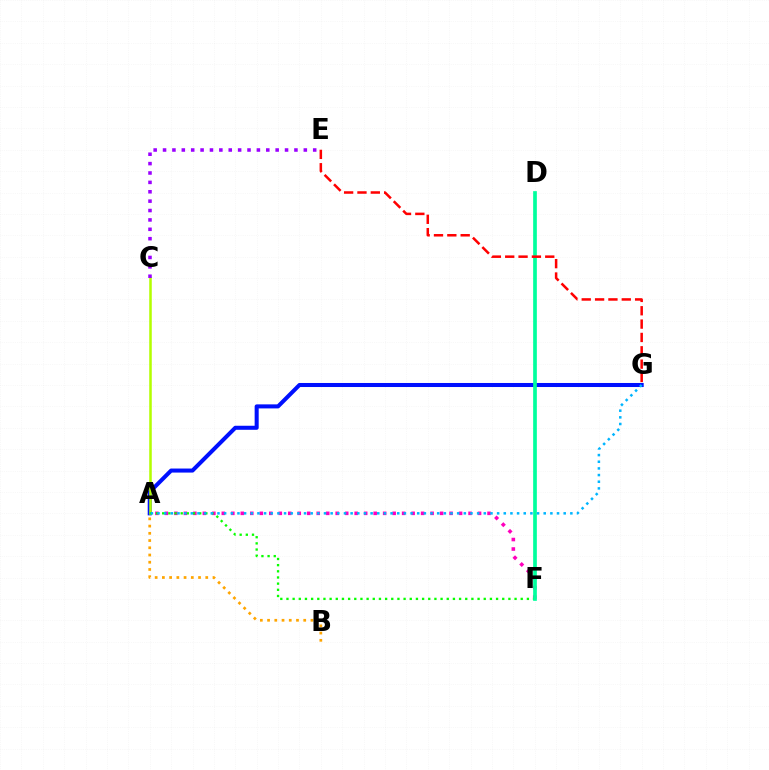{('A', 'F'): [{'color': '#ff00bd', 'line_style': 'dotted', 'thickness': 2.58}, {'color': '#08ff00', 'line_style': 'dotted', 'thickness': 1.67}], ('A', 'G'): [{'color': '#0010ff', 'line_style': 'solid', 'thickness': 2.91}, {'color': '#00b5ff', 'line_style': 'dotted', 'thickness': 1.81}], ('A', 'C'): [{'color': '#b3ff00', 'line_style': 'solid', 'thickness': 1.83}], ('D', 'F'): [{'color': '#00ff9d', 'line_style': 'solid', 'thickness': 2.66}], ('A', 'B'): [{'color': '#ffa500', 'line_style': 'dotted', 'thickness': 1.96}], ('E', 'G'): [{'color': '#ff0000', 'line_style': 'dashed', 'thickness': 1.81}], ('C', 'E'): [{'color': '#9b00ff', 'line_style': 'dotted', 'thickness': 2.55}]}